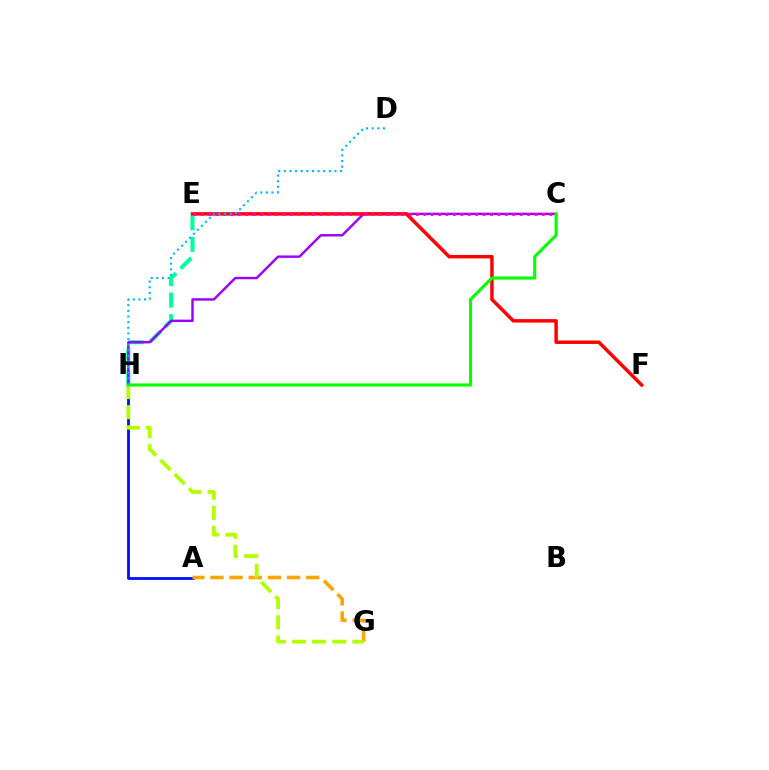{('A', 'H'): [{'color': '#0010ff', 'line_style': 'solid', 'thickness': 2.02}], ('A', 'G'): [{'color': '#ffa500', 'line_style': 'dashed', 'thickness': 2.6}], ('E', 'H'): [{'color': '#00ff9d', 'line_style': 'dashed', 'thickness': 2.92}], ('C', 'H'): [{'color': '#9b00ff', 'line_style': 'solid', 'thickness': 1.75}, {'color': '#08ff00', 'line_style': 'solid', 'thickness': 2.24}], ('E', 'F'): [{'color': '#ff0000', 'line_style': 'solid', 'thickness': 2.48}], ('C', 'E'): [{'color': '#ff00bd', 'line_style': 'dotted', 'thickness': 2.01}], ('G', 'H'): [{'color': '#b3ff00', 'line_style': 'dashed', 'thickness': 2.74}], ('D', 'H'): [{'color': '#00b5ff', 'line_style': 'dotted', 'thickness': 1.53}]}